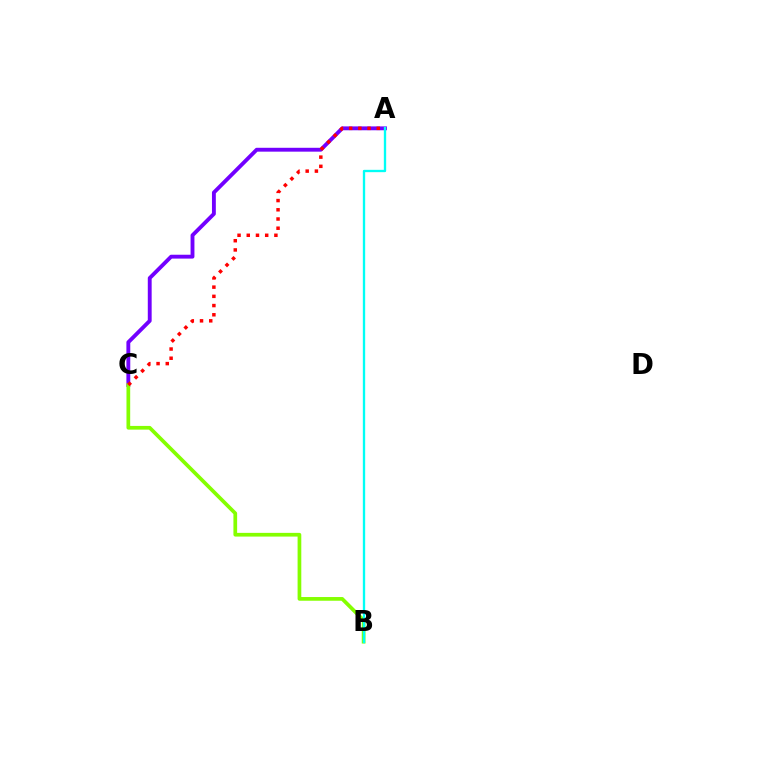{('A', 'C'): [{'color': '#7200ff', 'line_style': 'solid', 'thickness': 2.78}, {'color': '#ff0000', 'line_style': 'dotted', 'thickness': 2.5}], ('B', 'C'): [{'color': '#84ff00', 'line_style': 'solid', 'thickness': 2.67}], ('A', 'B'): [{'color': '#00fff6', 'line_style': 'solid', 'thickness': 1.68}]}